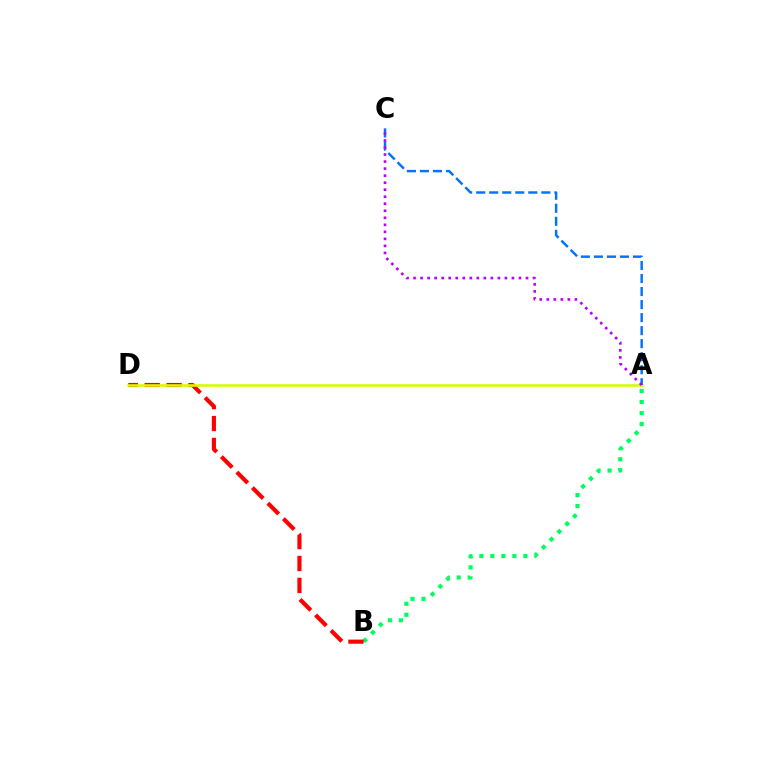{('A', 'B'): [{'color': '#00ff5c', 'line_style': 'dotted', 'thickness': 2.99}], ('B', 'D'): [{'color': '#ff0000', 'line_style': 'dashed', 'thickness': 2.98}], ('A', 'D'): [{'color': '#d1ff00', 'line_style': 'solid', 'thickness': 1.86}], ('A', 'C'): [{'color': '#0074ff', 'line_style': 'dashed', 'thickness': 1.77}, {'color': '#b900ff', 'line_style': 'dotted', 'thickness': 1.91}]}